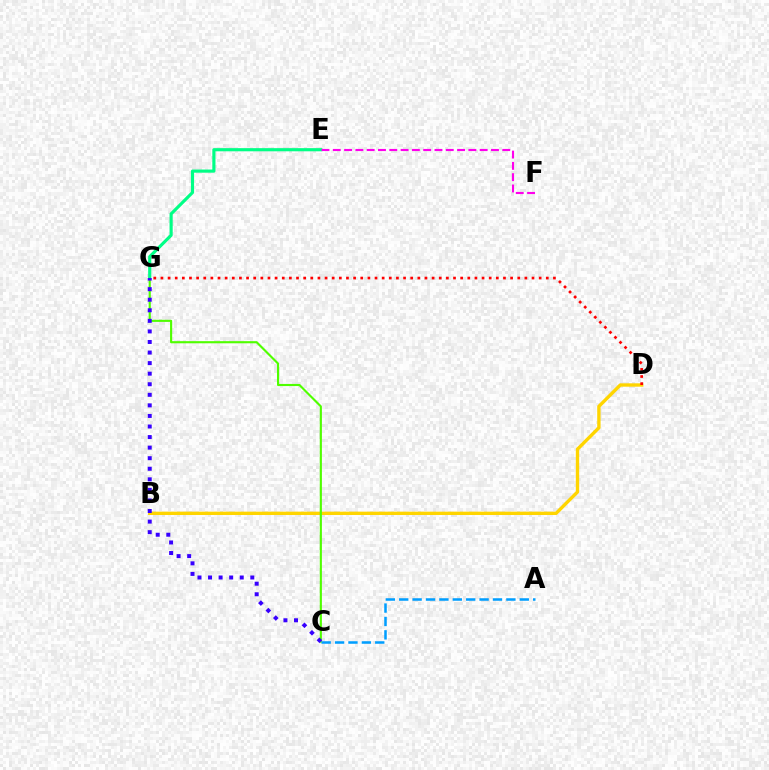{('B', 'D'): [{'color': '#ffd500', 'line_style': 'solid', 'thickness': 2.42}], ('C', 'G'): [{'color': '#4fff00', 'line_style': 'solid', 'thickness': 1.53}, {'color': '#3700ff', 'line_style': 'dotted', 'thickness': 2.87}], ('A', 'C'): [{'color': '#009eff', 'line_style': 'dashed', 'thickness': 1.82}], ('E', 'G'): [{'color': '#00ff86', 'line_style': 'solid', 'thickness': 2.27}], ('E', 'F'): [{'color': '#ff00ed', 'line_style': 'dashed', 'thickness': 1.53}], ('D', 'G'): [{'color': '#ff0000', 'line_style': 'dotted', 'thickness': 1.94}]}